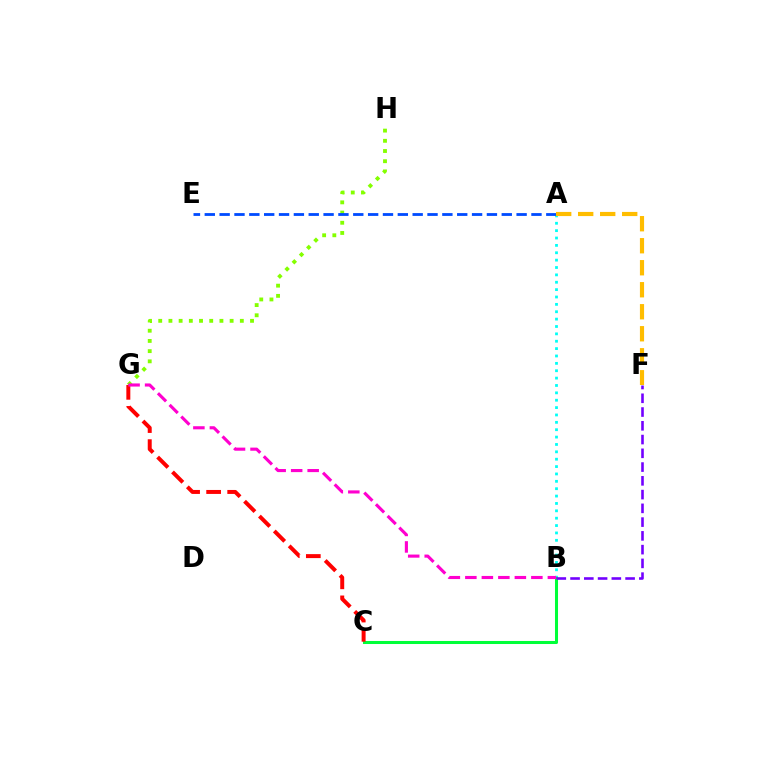{('A', 'B'): [{'color': '#00fff6', 'line_style': 'dotted', 'thickness': 2.0}], ('G', 'H'): [{'color': '#84ff00', 'line_style': 'dotted', 'thickness': 2.77}], ('A', 'E'): [{'color': '#004bff', 'line_style': 'dashed', 'thickness': 2.02}], ('B', 'C'): [{'color': '#00ff39', 'line_style': 'solid', 'thickness': 2.18}], ('B', 'F'): [{'color': '#7200ff', 'line_style': 'dashed', 'thickness': 1.87}], ('C', 'G'): [{'color': '#ff0000', 'line_style': 'dashed', 'thickness': 2.86}], ('B', 'G'): [{'color': '#ff00cf', 'line_style': 'dashed', 'thickness': 2.24}], ('A', 'F'): [{'color': '#ffbd00', 'line_style': 'dashed', 'thickness': 2.99}]}